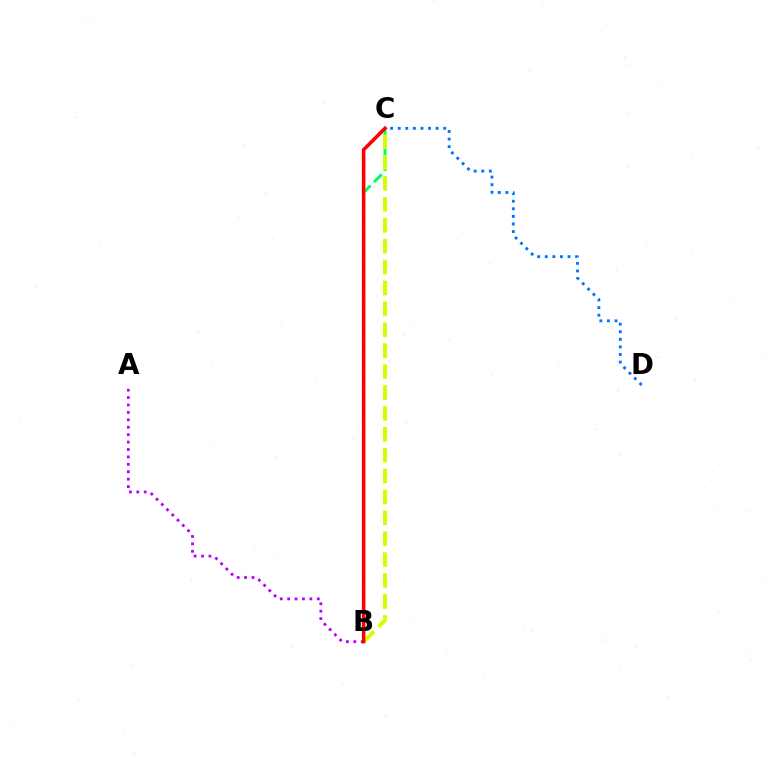{('B', 'C'): [{'color': '#00ff5c', 'line_style': 'dashed', 'thickness': 2.14}, {'color': '#d1ff00', 'line_style': 'dashed', 'thickness': 2.84}, {'color': '#ff0000', 'line_style': 'solid', 'thickness': 2.56}], ('A', 'B'): [{'color': '#b900ff', 'line_style': 'dotted', 'thickness': 2.01}], ('C', 'D'): [{'color': '#0074ff', 'line_style': 'dotted', 'thickness': 2.06}]}